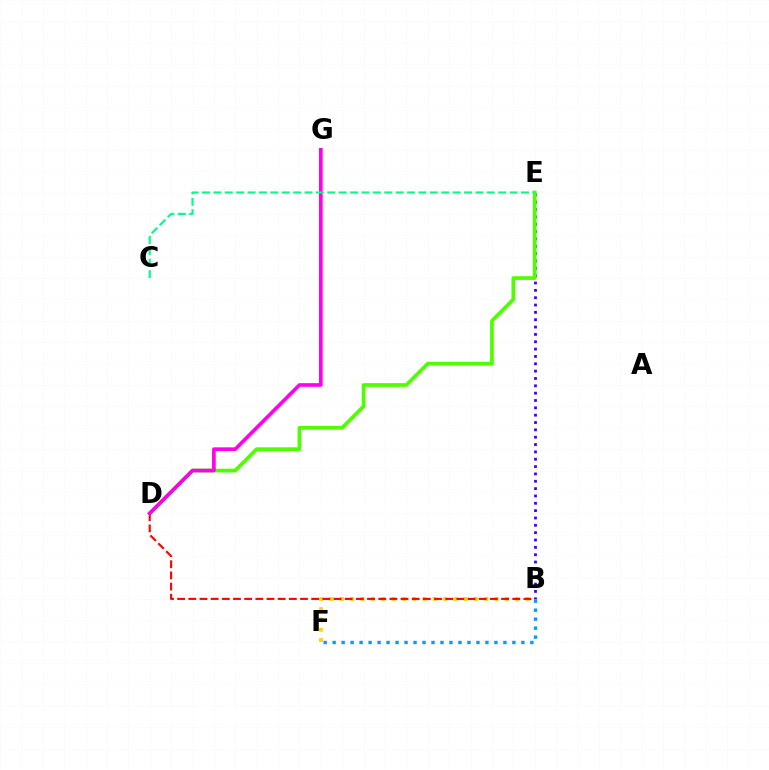{('B', 'E'): [{'color': '#3700ff', 'line_style': 'dotted', 'thickness': 2.0}], ('B', 'F'): [{'color': '#ffd500', 'line_style': 'dotted', 'thickness': 2.8}, {'color': '#009eff', 'line_style': 'dotted', 'thickness': 2.44}], ('D', 'E'): [{'color': '#4fff00', 'line_style': 'solid', 'thickness': 2.69}], ('B', 'D'): [{'color': '#ff0000', 'line_style': 'dashed', 'thickness': 1.52}], ('D', 'G'): [{'color': '#ff00ed', 'line_style': 'solid', 'thickness': 2.64}], ('C', 'E'): [{'color': '#00ff86', 'line_style': 'dashed', 'thickness': 1.55}]}